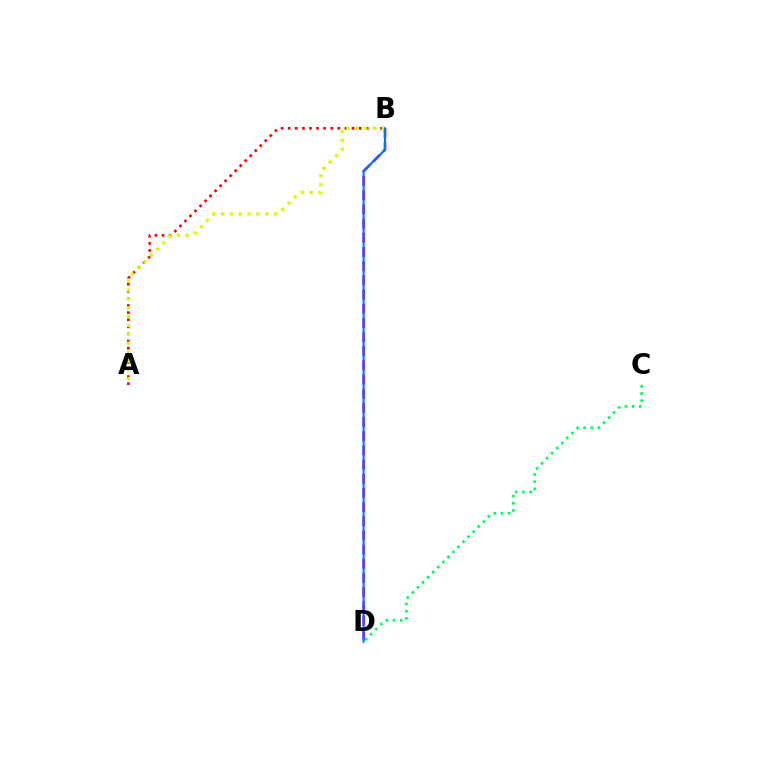{('A', 'B'): [{'color': '#ff0000', 'line_style': 'dotted', 'thickness': 1.93}, {'color': '#d1ff00', 'line_style': 'dotted', 'thickness': 2.41}], ('B', 'D'): [{'color': '#b900ff', 'line_style': 'dashed', 'thickness': 1.93}, {'color': '#0074ff', 'line_style': 'solid', 'thickness': 1.5}], ('C', 'D'): [{'color': '#00ff5c', 'line_style': 'dotted', 'thickness': 1.95}]}